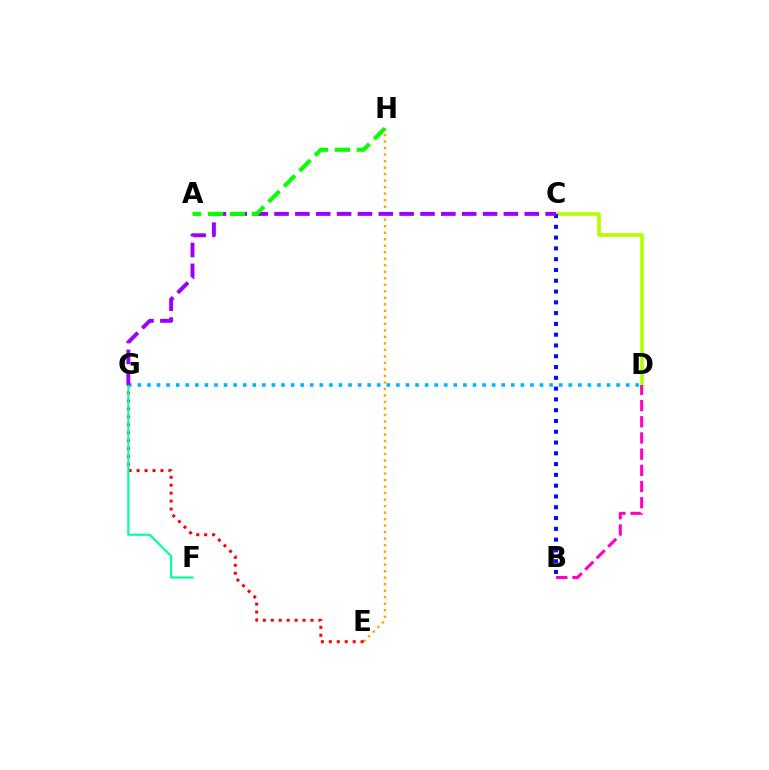{('E', 'H'): [{'color': '#ffa500', 'line_style': 'dotted', 'thickness': 1.77}], ('D', 'G'): [{'color': '#00b5ff', 'line_style': 'dotted', 'thickness': 2.6}], ('C', 'D'): [{'color': '#b3ff00', 'line_style': 'solid', 'thickness': 2.62}], ('E', 'G'): [{'color': '#ff0000', 'line_style': 'dotted', 'thickness': 2.16}], ('B', 'C'): [{'color': '#0010ff', 'line_style': 'dotted', 'thickness': 2.93}], ('F', 'G'): [{'color': '#00ff9d', 'line_style': 'solid', 'thickness': 1.56}], ('C', 'G'): [{'color': '#9b00ff', 'line_style': 'dashed', 'thickness': 2.83}], ('B', 'D'): [{'color': '#ff00bd', 'line_style': 'dashed', 'thickness': 2.2}], ('A', 'H'): [{'color': '#08ff00', 'line_style': 'dashed', 'thickness': 2.98}]}